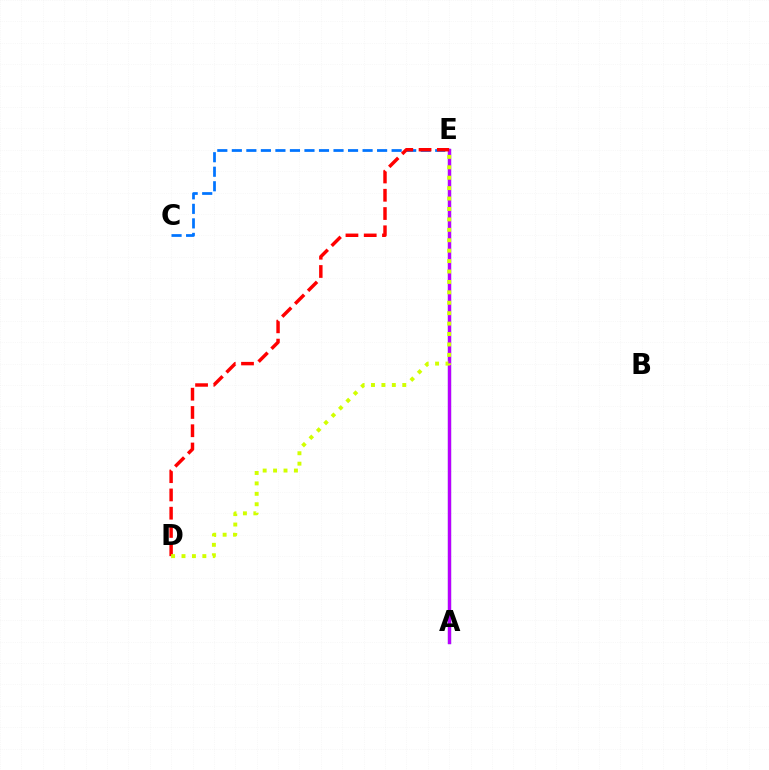{('A', 'E'): [{'color': '#00ff5c', 'line_style': 'solid', 'thickness': 2.27}, {'color': '#b900ff', 'line_style': 'solid', 'thickness': 2.44}], ('C', 'E'): [{'color': '#0074ff', 'line_style': 'dashed', 'thickness': 1.97}], ('D', 'E'): [{'color': '#ff0000', 'line_style': 'dashed', 'thickness': 2.48}, {'color': '#d1ff00', 'line_style': 'dotted', 'thickness': 2.83}]}